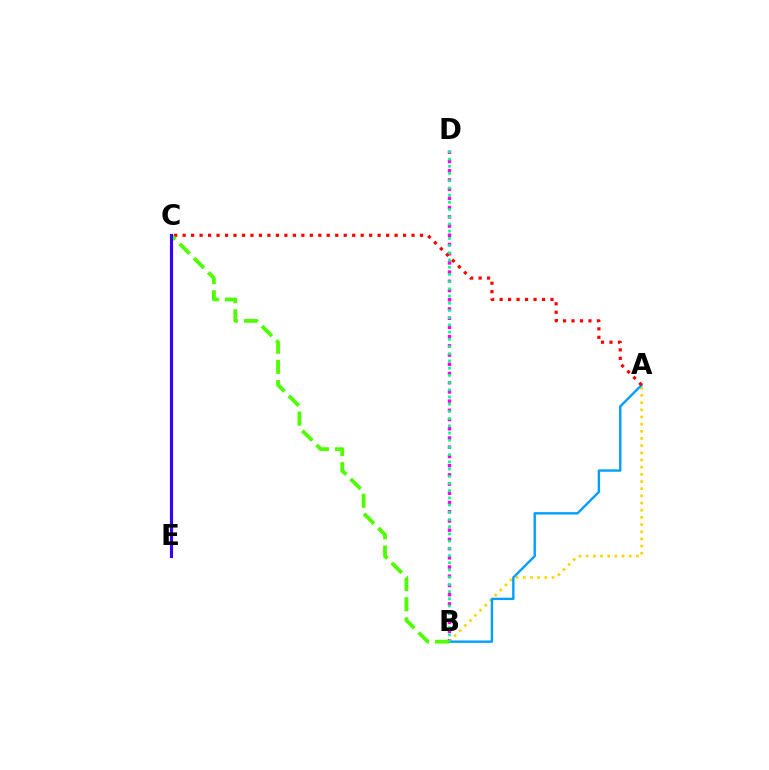{('B', 'D'): [{'color': '#ff00ed', 'line_style': 'dotted', 'thickness': 2.5}, {'color': '#00ff86', 'line_style': 'dotted', 'thickness': 1.96}], ('A', 'B'): [{'color': '#ffd500', 'line_style': 'dotted', 'thickness': 1.95}, {'color': '#009eff', 'line_style': 'solid', 'thickness': 1.72}], ('A', 'C'): [{'color': '#ff0000', 'line_style': 'dotted', 'thickness': 2.3}], ('B', 'C'): [{'color': '#4fff00', 'line_style': 'dashed', 'thickness': 2.74}], ('C', 'E'): [{'color': '#3700ff', 'line_style': 'solid', 'thickness': 2.26}]}